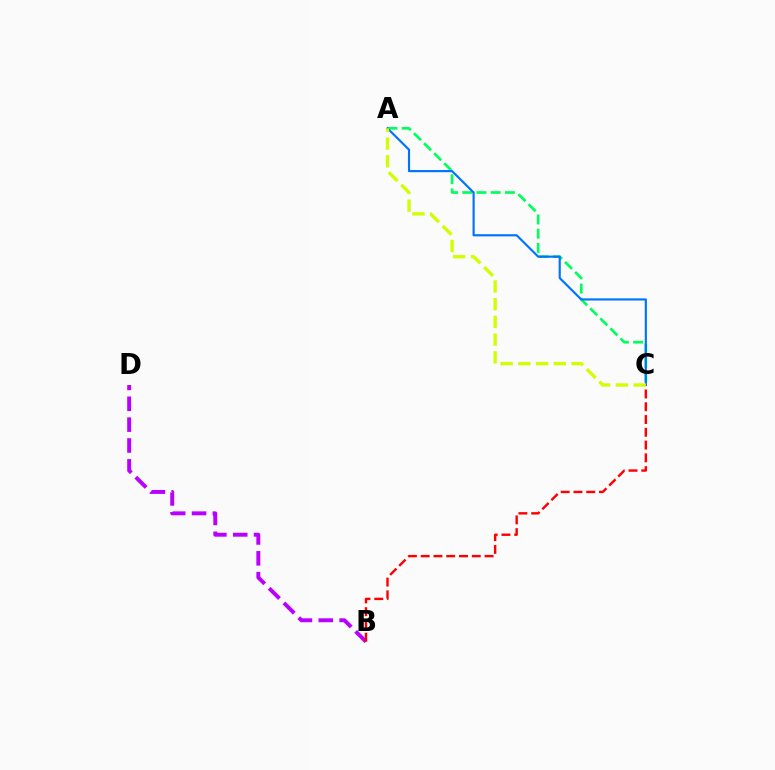{('A', 'C'): [{'color': '#00ff5c', 'line_style': 'dashed', 'thickness': 1.93}, {'color': '#0074ff', 'line_style': 'solid', 'thickness': 1.56}, {'color': '#d1ff00', 'line_style': 'dashed', 'thickness': 2.41}], ('B', 'D'): [{'color': '#b900ff', 'line_style': 'dashed', 'thickness': 2.83}], ('B', 'C'): [{'color': '#ff0000', 'line_style': 'dashed', 'thickness': 1.74}]}